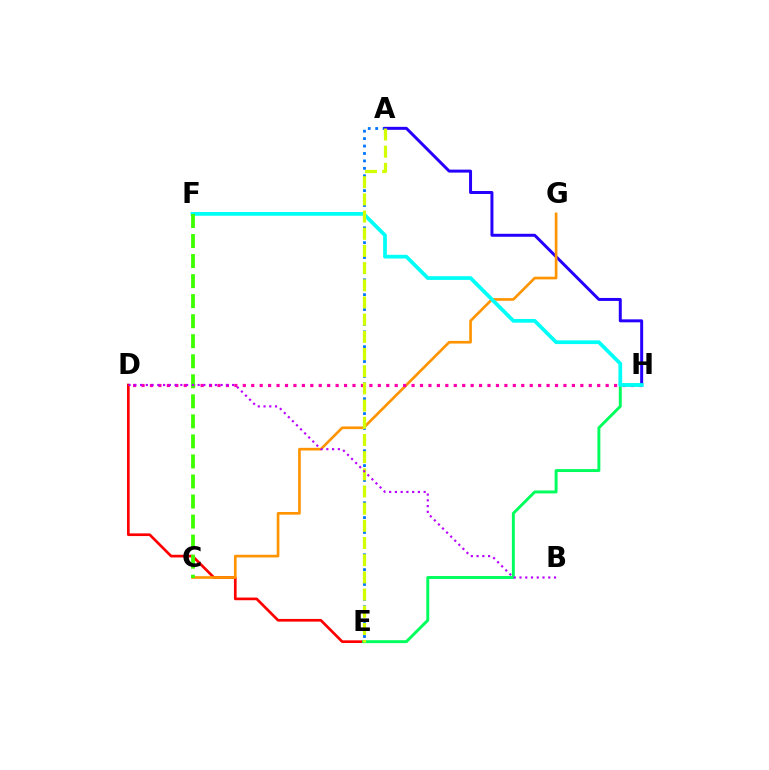{('D', 'E'): [{'color': '#ff0000', 'line_style': 'solid', 'thickness': 1.93}], ('A', 'E'): [{'color': '#0074ff', 'line_style': 'dotted', 'thickness': 2.02}, {'color': '#d1ff00', 'line_style': 'dashed', 'thickness': 2.33}], ('E', 'H'): [{'color': '#00ff5c', 'line_style': 'solid', 'thickness': 2.11}], ('A', 'H'): [{'color': '#2500ff', 'line_style': 'solid', 'thickness': 2.14}], ('C', 'G'): [{'color': '#ff9400', 'line_style': 'solid', 'thickness': 1.92}], ('D', 'H'): [{'color': '#ff00ac', 'line_style': 'dotted', 'thickness': 2.29}], ('F', 'H'): [{'color': '#00fff6', 'line_style': 'solid', 'thickness': 2.69}], ('C', 'F'): [{'color': '#3dff00', 'line_style': 'dashed', 'thickness': 2.72}], ('B', 'D'): [{'color': '#b900ff', 'line_style': 'dotted', 'thickness': 1.56}]}